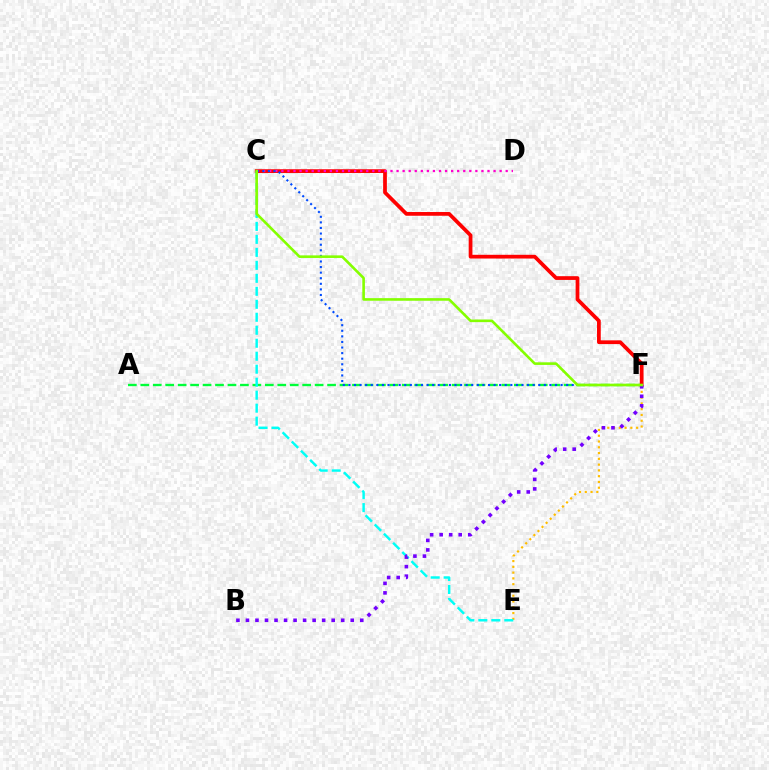{('A', 'F'): [{'color': '#00ff39', 'line_style': 'dashed', 'thickness': 1.69}], ('C', 'F'): [{'color': '#ff0000', 'line_style': 'solid', 'thickness': 2.69}, {'color': '#004bff', 'line_style': 'dotted', 'thickness': 1.52}, {'color': '#84ff00', 'line_style': 'solid', 'thickness': 1.88}], ('E', 'F'): [{'color': '#ffbd00', 'line_style': 'dotted', 'thickness': 1.57}], ('C', 'D'): [{'color': '#ff00cf', 'line_style': 'dotted', 'thickness': 1.65}], ('C', 'E'): [{'color': '#00fff6', 'line_style': 'dashed', 'thickness': 1.76}], ('B', 'F'): [{'color': '#7200ff', 'line_style': 'dotted', 'thickness': 2.59}]}